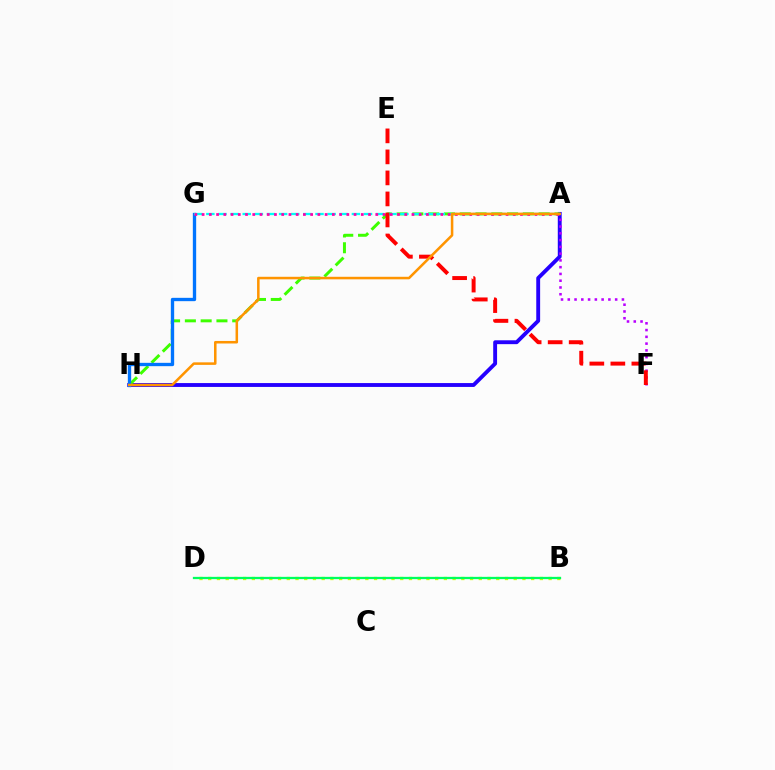{('A', 'H'): [{'color': '#2500ff', 'line_style': 'solid', 'thickness': 2.79}, {'color': '#3dff00', 'line_style': 'dashed', 'thickness': 2.14}, {'color': '#ff9400', 'line_style': 'solid', 'thickness': 1.82}], ('B', 'D'): [{'color': '#d1ff00', 'line_style': 'dotted', 'thickness': 2.37}, {'color': '#00ff5c', 'line_style': 'solid', 'thickness': 1.64}], ('A', 'F'): [{'color': '#b900ff', 'line_style': 'dotted', 'thickness': 1.84}], ('G', 'H'): [{'color': '#0074ff', 'line_style': 'solid', 'thickness': 2.4}], ('A', 'G'): [{'color': '#00fff6', 'line_style': 'dashed', 'thickness': 1.65}, {'color': '#ff00ac', 'line_style': 'dotted', 'thickness': 1.97}], ('E', 'F'): [{'color': '#ff0000', 'line_style': 'dashed', 'thickness': 2.86}]}